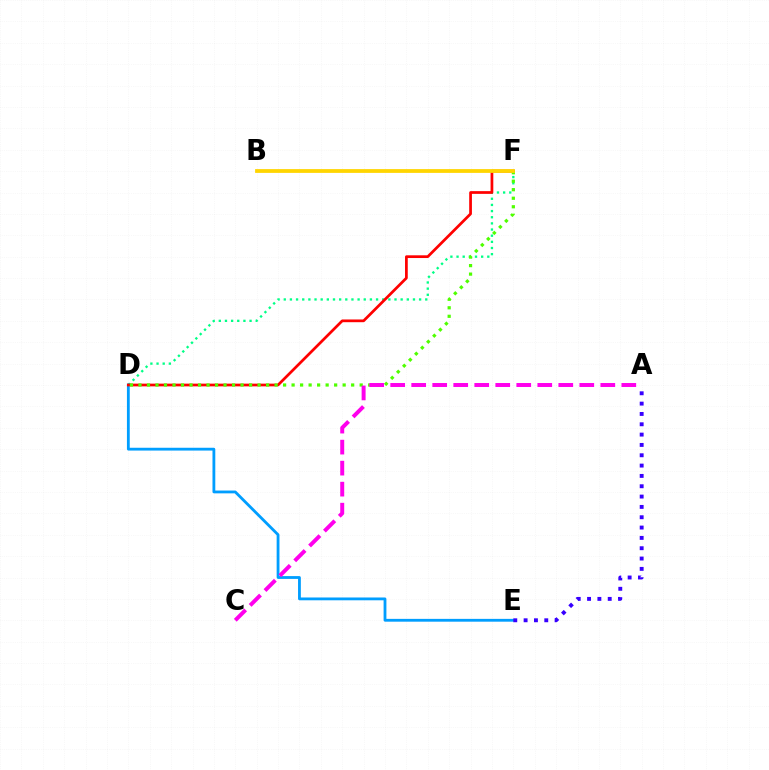{('D', 'F'): [{'color': '#00ff86', 'line_style': 'dotted', 'thickness': 1.67}, {'color': '#ff0000', 'line_style': 'solid', 'thickness': 1.96}, {'color': '#4fff00', 'line_style': 'dotted', 'thickness': 2.31}], ('D', 'E'): [{'color': '#009eff', 'line_style': 'solid', 'thickness': 2.02}], ('A', 'C'): [{'color': '#ff00ed', 'line_style': 'dashed', 'thickness': 2.85}], ('A', 'E'): [{'color': '#3700ff', 'line_style': 'dotted', 'thickness': 2.81}], ('B', 'F'): [{'color': '#ffd500', 'line_style': 'solid', 'thickness': 2.72}]}